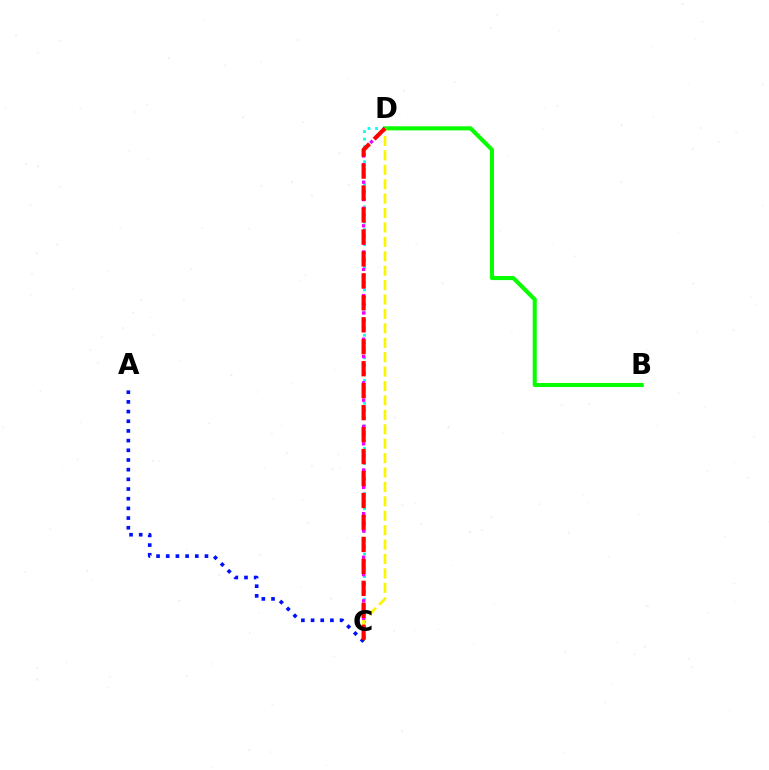{('C', 'D'): [{'color': '#00fff6', 'line_style': 'dotted', 'thickness': 2.05}, {'color': '#fcf500', 'line_style': 'dashed', 'thickness': 1.96}, {'color': '#ee00ff', 'line_style': 'dotted', 'thickness': 2.37}, {'color': '#ff0000', 'line_style': 'dashed', 'thickness': 2.98}], ('B', 'D'): [{'color': '#08ff00', 'line_style': 'solid', 'thickness': 2.93}], ('A', 'C'): [{'color': '#0010ff', 'line_style': 'dotted', 'thickness': 2.63}]}